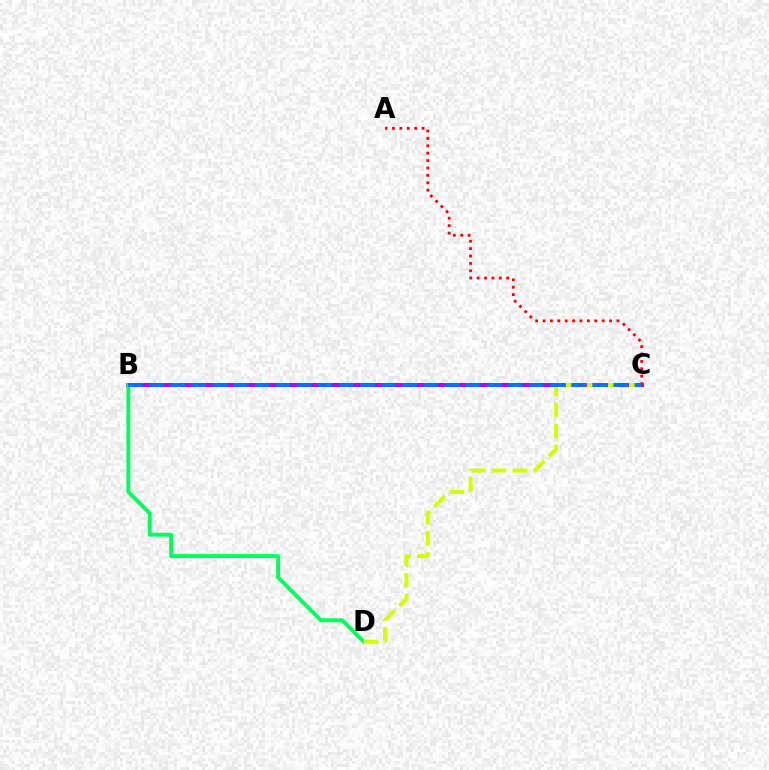{('B', 'C'): [{'color': '#b900ff', 'line_style': 'solid', 'thickness': 2.88}, {'color': '#0074ff', 'line_style': 'dashed', 'thickness': 2.87}], ('B', 'D'): [{'color': '#00ff5c', 'line_style': 'solid', 'thickness': 2.8}], ('A', 'C'): [{'color': '#ff0000', 'line_style': 'dotted', 'thickness': 2.01}], ('C', 'D'): [{'color': '#d1ff00', 'line_style': 'dashed', 'thickness': 2.86}]}